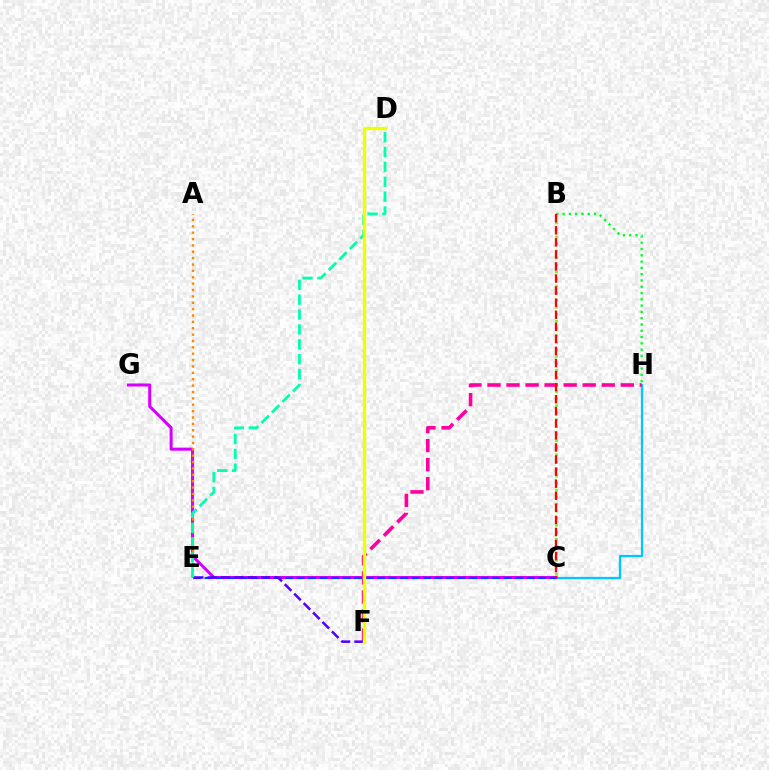{('B', 'H'): [{'color': '#00ff27', 'line_style': 'dotted', 'thickness': 1.71}], ('C', 'H'): [{'color': '#00c7ff', 'line_style': 'solid', 'thickness': 1.62}], ('C', 'G'): [{'color': '#d600ff', 'line_style': 'solid', 'thickness': 2.19}], ('A', 'E'): [{'color': '#ff8800', 'line_style': 'dotted', 'thickness': 1.73}], ('B', 'C'): [{'color': '#66ff00', 'line_style': 'dotted', 'thickness': 1.91}, {'color': '#ff0000', 'line_style': 'dashed', 'thickness': 1.64}], ('F', 'H'): [{'color': '#ff00a0', 'line_style': 'dashed', 'thickness': 2.59}], ('C', 'E'): [{'color': '#003fff', 'line_style': 'dashed', 'thickness': 1.56}], ('D', 'E'): [{'color': '#00ffaf', 'line_style': 'dashed', 'thickness': 2.02}], ('E', 'F'): [{'color': '#4f00ff', 'line_style': 'dashed', 'thickness': 1.81}], ('D', 'F'): [{'color': '#eeff00', 'line_style': 'solid', 'thickness': 2.41}]}